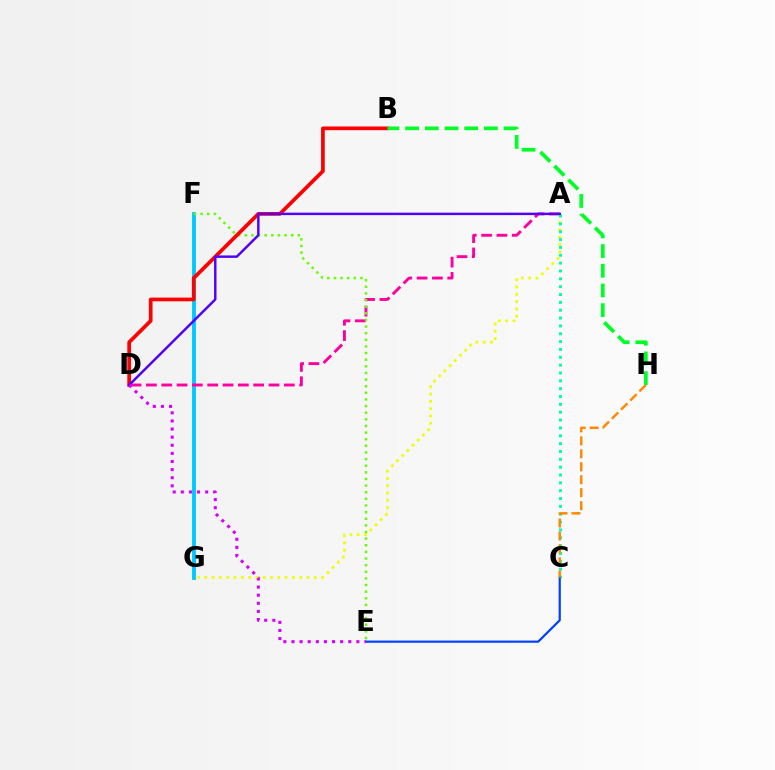{('F', 'G'): [{'color': '#00c7ff', 'line_style': 'solid', 'thickness': 2.78}], ('A', 'D'): [{'color': '#ff00a0', 'line_style': 'dashed', 'thickness': 2.08}, {'color': '#4f00ff', 'line_style': 'solid', 'thickness': 1.76}], ('A', 'G'): [{'color': '#eeff00', 'line_style': 'dotted', 'thickness': 1.98}], ('A', 'C'): [{'color': '#00ffaf', 'line_style': 'dotted', 'thickness': 2.13}], ('C', 'E'): [{'color': '#003fff', 'line_style': 'solid', 'thickness': 1.58}], ('E', 'F'): [{'color': '#66ff00', 'line_style': 'dotted', 'thickness': 1.8}], ('B', 'D'): [{'color': '#ff0000', 'line_style': 'solid', 'thickness': 2.66}], ('B', 'H'): [{'color': '#00ff27', 'line_style': 'dashed', 'thickness': 2.68}], ('C', 'H'): [{'color': '#ff8800', 'line_style': 'dashed', 'thickness': 1.76}], ('D', 'E'): [{'color': '#d600ff', 'line_style': 'dotted', 'thickness': 2.2}]}